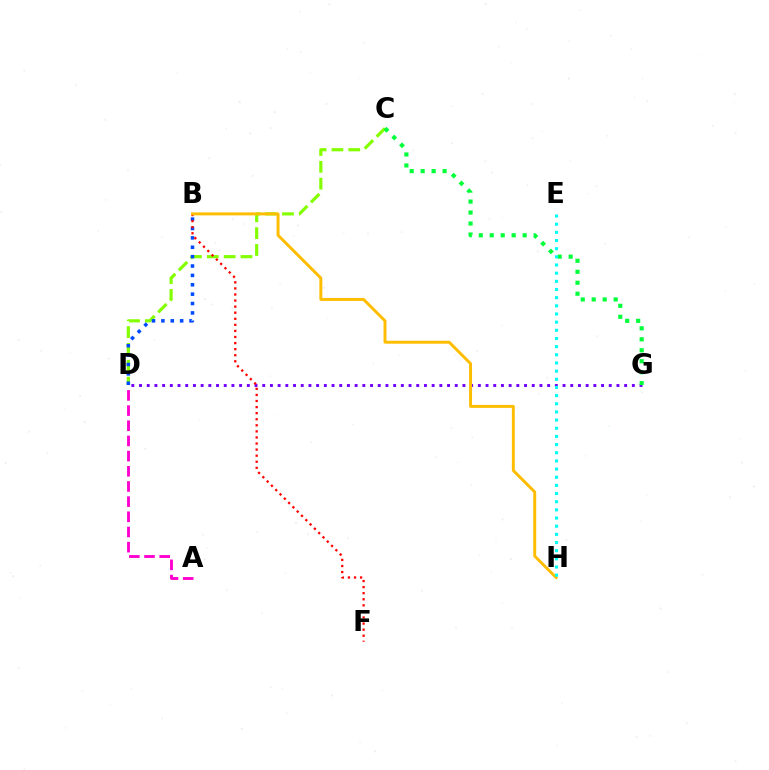{('C', 'D'): [{'color': '#84ff00', 'line_style': 'dashed', 'thickness': 2.29}], ('D', 'G'): [{'color': '#7200ff', 'line_style': 'dotted', 'thickness': 2.09}], ('B', 'D'): [{'color': '#004bff', 'line_style': 'dotted', 'thickness': 2.55}], ('B', 'F'): [{'color': '#ff0000', 'line_style': 'dotted', 'thickness': 1.65}], ('B', 'H'): [{'color': '#ffbd00', 'line_style': 'solid', 'thickness': 2.12}], ('C', 'G'): [{'color': '#00ff39', 'line_style': 'dotted', 'thickness': 2.98}], ('E', 'H'): [{'color': '#00fff6', 'line_style': 'dotted', 'thickness': 2.22}], ('A', 'D'): [{'color': '#ff00cf', 'line_style': 'dashed', 'thickness': 2.06}]}